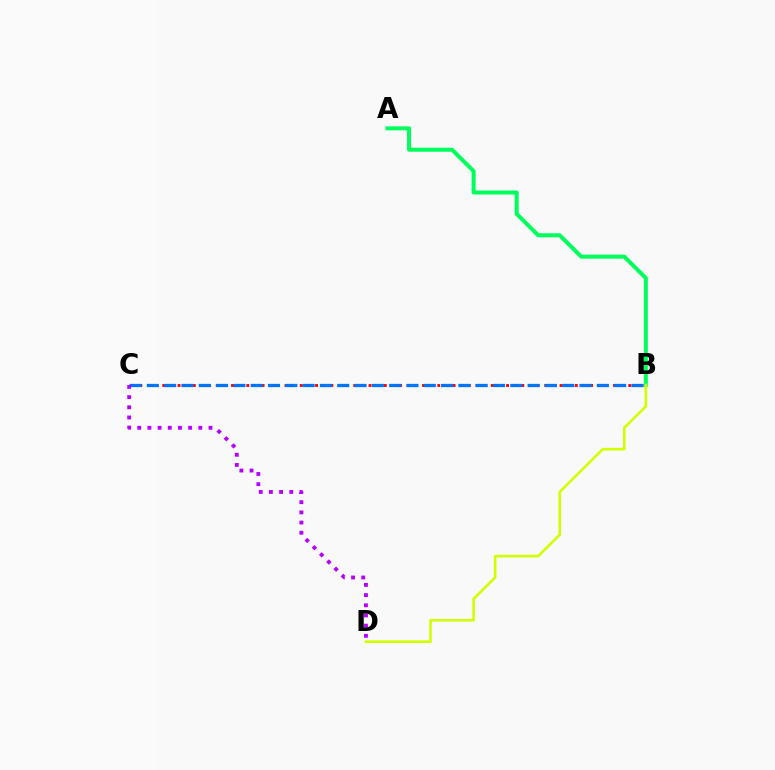{('B', 'C'): [{'color': '#ff0000', 'line_style': 'dotted', 'thickness': 2.08}, {'color': '#0074ff', 'line_style': 'dashed', 'thickness': 2.35}], ('C', 'D'): [{'color': '#b900ff', 'line_style': 'dotted', 'thickness': 2.77}], ('A', 'B'): [{'color': '#00ff5c', 'line_style': 'solid', 'thickness': 2.89}], ('B', 'D'): [{'color': '#d1ff00', 'line_style': 'solid', 'thickness': 1.89}]}